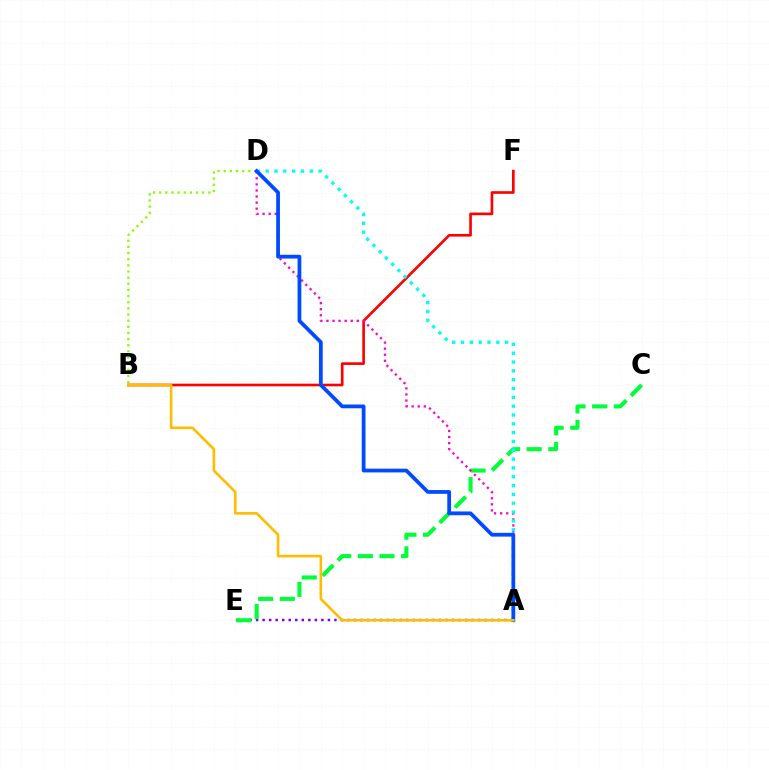{('B', 'F'): [{'color': '#ff0000', 'line_style': 'solid', 'thickness': 1.9}], ('B', 'D'): [{'color': '#84ff00', 'line_style': 'dotted', 'thickness': 1.67}], ('A', 'E'): [{'color': '#7200ff', 'line_style': 'dotted', 'thickness': 1.77}], ('C', 'E'): [{'color': '#00ff39', 'line_style': 'dashed', 'thickness': 2.94}], ('A', 'D'): [{'color': '#ff00cf', 'line_style': 'dotted', 'thickness': 1.65}, {'color': '#00fff6', 'line_style': 'dotted', 'thickness': 2.4}, {'color': '#004bff', 'line_style': 'solid', 'thickness': 2.71}], ('A', 'B'): [{'color': '#ffbd00', 'line_style': 'solid', 'thickness': 1.88}]}